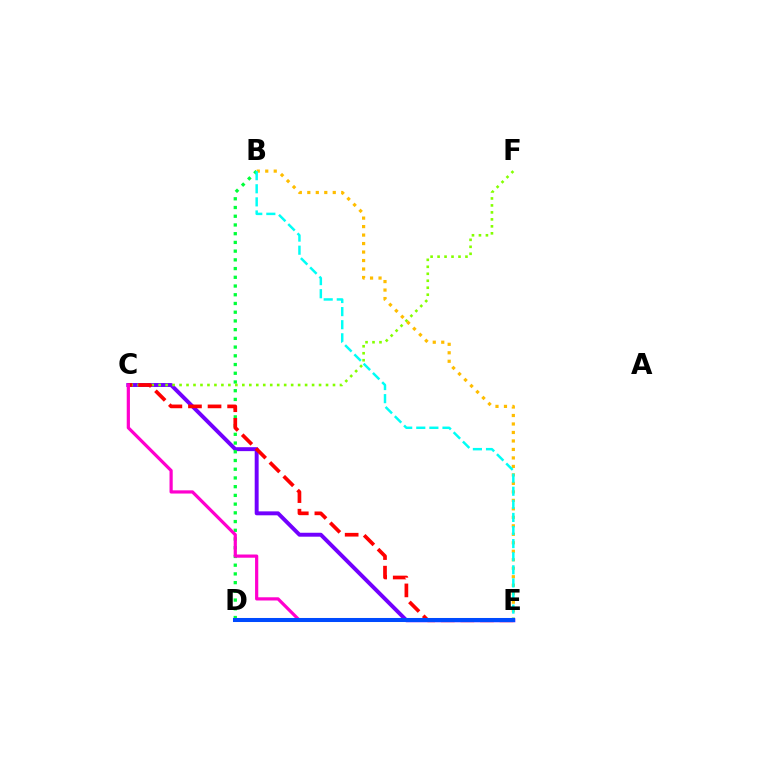{('C', 'E'): [{'color': '#7200ff', 'line_style': 'solid', 'thickness': 2.83}, {'color': '#ff0000', 'line_style': 'dashed', 'thickness': 2.66}, {'color': '#ff00cf', 'line_style': 'solid', 'thickness': 2.31}], ('B', 'D'): [{'color': '#00ff39', 'line_style': 'dotted', 'thickness': 2.37}], ('C', 'F'): [{'color': '#84ff00', 'line_style': 'dotted', 'thickness': 1.9}], ('B', 'E'): [{'color': '#ffbd00', 'line_style': 'dotted', 'thickness': 2.31}, {'color': '#00fff6', 'line_style': 'dashed', 'thickness': 1.78}], ('D', 'E'): [{'color': '#004bff', 'line_style': 'solid', 'thickness': 2.91}]}